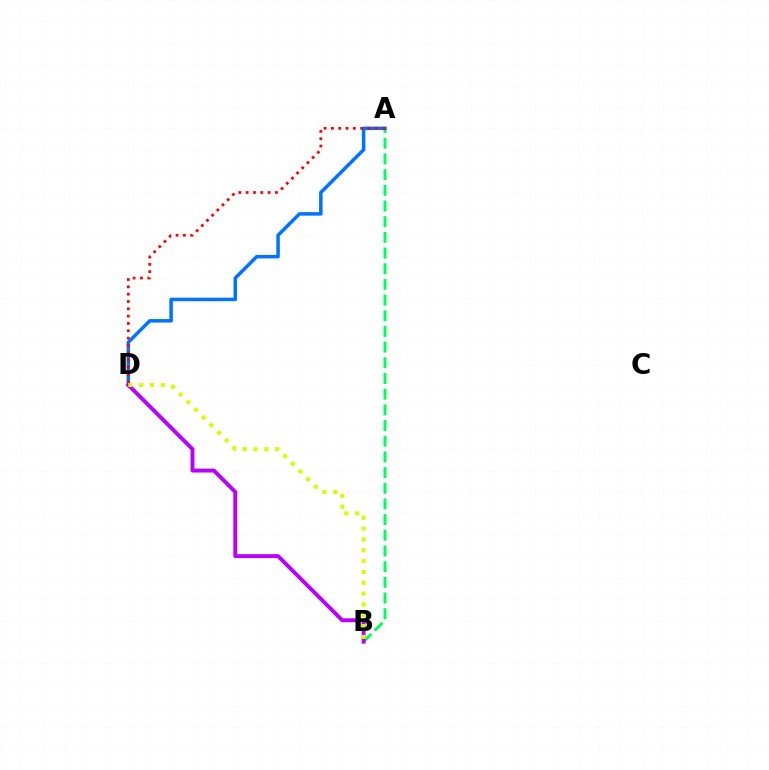{('A', 'B'): [{'color': '#00ff5c', 'line_style': 'dashed', 'thickness': 2.13}], ('A', 'D'): [{'color': '#0074ff', 'line_style': 'solid', 'thickness': 2.53}, {'color': '#ff0000', 'line_style': 'dotted', 'thickness': 1.99}], ('B', 'D'): [{'color': '#b900ff', 'line_style': 'solid', 'thickness': 2.82}, {'color': '#d1ff00', 'line_style': 'dotted', 'thickness': 2.94}]}